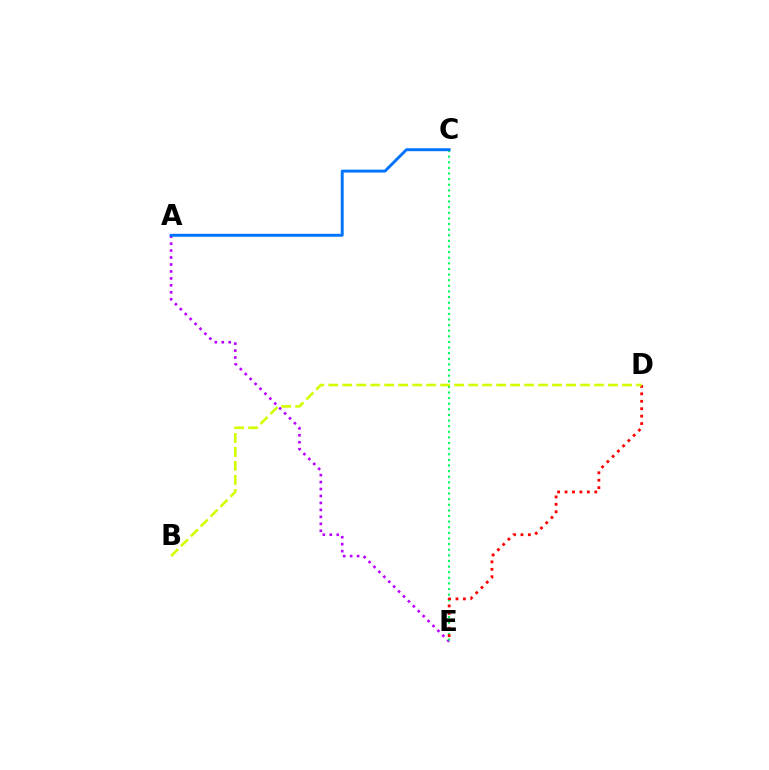{('A', 'E'): [{'color': '#b900ff', 'line_style': 'dotted', 'thickness': 1.89}], ('C', 'E'): [{'color': '#00ff5c', 'line_style': 'dotted', 'thickness': 1.53}], ('D', 'E'): [{'color': '#ff0000', 'line_style': 'dotted', 'thickness': 2.02}], ('A', 'C'): [{'color': '#0074ff', 'line_style': 'solid', 'thickness': 2.1}], ('B', 'D'): [{'color': '#d1ff00', 'line_style': 'dashed', 'thickness': 1.9}]}